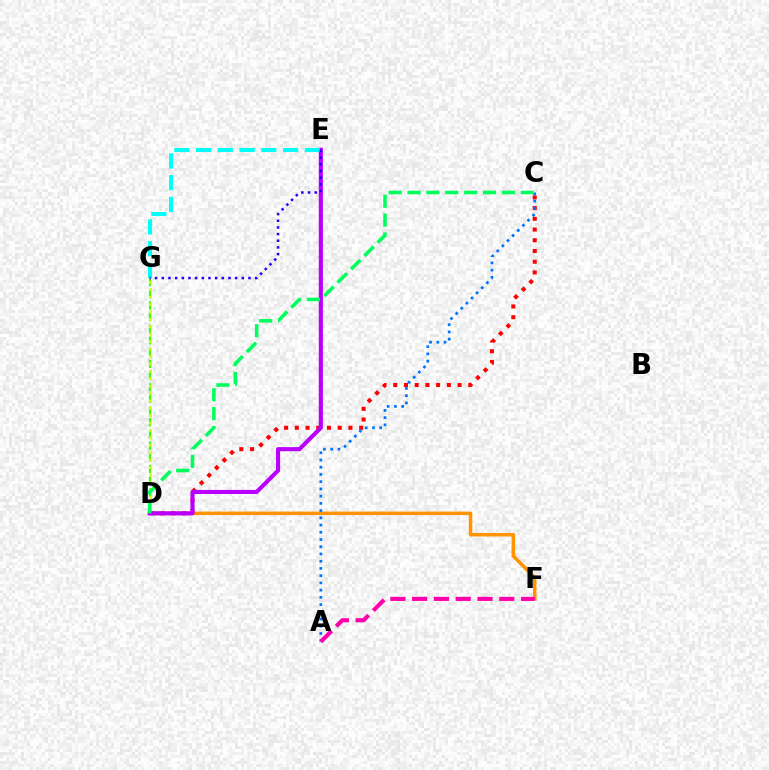{('D', 'G'): [{'color': '#3dff00', 'line_style': 'dashed', 'thickness': 1.59}, {'color': '#d1ff00', 'line_style': 'dotted', 'thickness': 2.01}], ('D', 'F'): [{'color': '#ff9400', 'line_style': 'solid', 'thickness': 2.52}], ('C', 'D'): [{'color': '#ff0000', 'line_style': 'dotted', 'thickness': 2.91}, {'color': '#00ff5c', 'line_style': 'dashed', 'thickness': 2.56}], ('A', 'C'): [{'color': '#0074ff', 'line_style': 'dotted', 'thickness': 1.96}], ('D', 'E'): [{'color': '#b900ff', 'line_style': 'solid', 'thickness': 2.96}], ('E', 'G'): [{'color': '#00fff6', 'line_style': 'dashed', 'thickness': 2.95}, {'color': '#2500ff', 'line_style': 'dotted', 'thickness': 1.81}], ('A', 'F'): [{'color': '#ff00ac', 'line_style': 'dashed', 'thickness': 2.96}]}